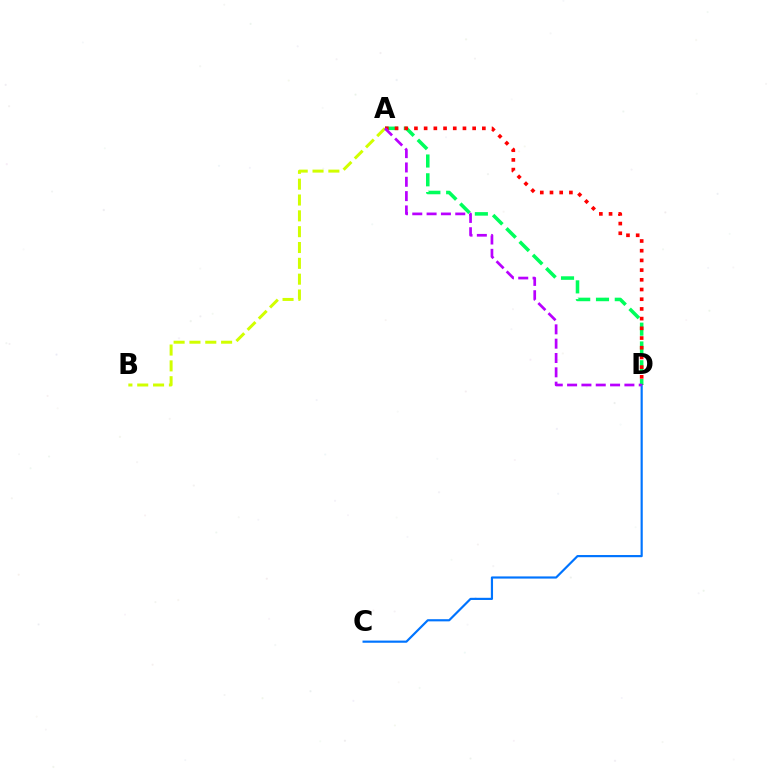{('A', 'D'): [{'color': '#00ff5c', 'line_style': 'dashed', 'thickness': 2.55}, {'color': '#ff0000', 'line_style': 'dotted', 'thickness': 2.64}, {'color': '#b900ff', 'line_style': 'dashed', 'thickness': 1.95}], ('A', 'B'): [{'color': '#d1ff00', 'line_style': 'dashed', 'thickness': 2.15}], ('C', 'D'): [{'color': '#0074ff', 'line_style': 'solid', 'thickness': 1.57}]}